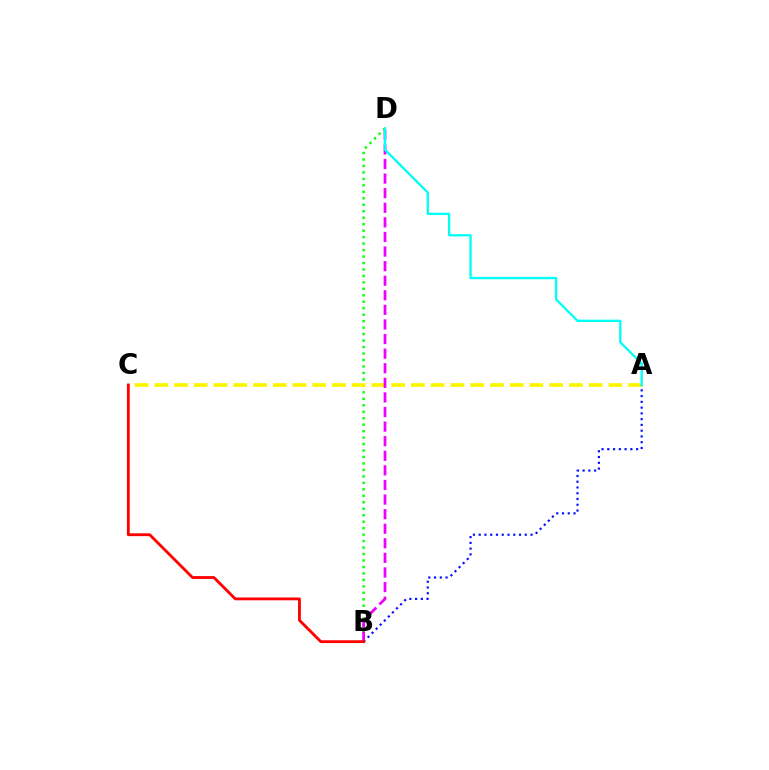{('B', 'D'): [{'color': '#08ff00', 'line_style': 'dotted', 'thickness': 1.76}, {'color': '#ee00ff', 'line_style': 'dashed', 'thickness': 1.98}], ('A', 'C'): [{'color': '#fcf500', 'line_style': 'dashed', 'thickness': 2.68}], ('A', 'B'): [{'color': '#0010ff', 'line_style': 'dotted', 'thickness': 1.57}], ('A', 'D'): [{'color': '#00fff6', 'line_style': 'solid', 'thickness': 1.67}], ('B', 'C'): [{'color': '#ff0000', 'line_style': 'solid', 'thickness': 2.03}]}